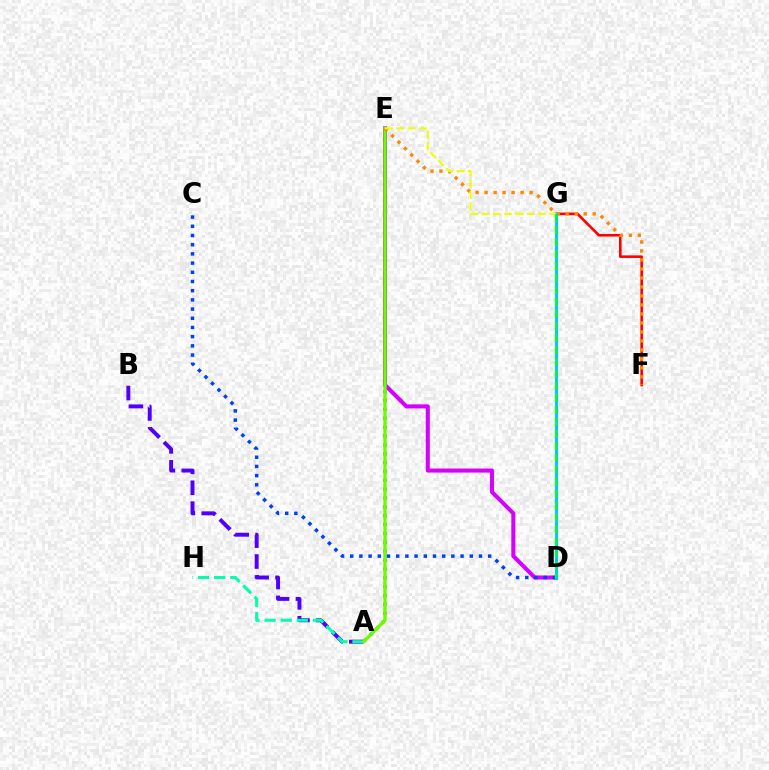{('A', 'B'): [{'color': '#4f00ff', 'line_style': 'dashed', 'thickness': 2.84}], ('D', 'E'): [{'color': '#d600ff', 'line_style': 'solid', 'thickness': 2.92}], ('A', 'H'): [{'color': '#00ffaf', 'line_style': 'dashed', 'thickness': 2.19}], ('F', 'G'): [{'color': '#ff0000', 'line_style': 'solid', 'thickness': 1.87}], ('A', 'E'): [{'color': '#ff00a0', 'line_style': 'dotted', 'thickness': 2.41}, {'color': '#66ff00', 'line_style': 'solid', 'thickness': 2.4}], ('E', 'F'): [{'color': '#ff8800', 'line_style': 'dotted', 'thickness': 2.44}], ('C', 'D'): [{'color': '#003fff', 'line_style': 'dotted', 'thickness': 2.5}], ('D', 'G'): [{'color': '#00c7ff', 'line_style': 'solid', 'thickness': 2.22}, {'color': '#00ff27', 'line_style': 'dashed', 'thickness': 1.63}], ('E', 'G'): [{'color': '#eeff00', 'line_style': 'dashed', 'thickness': 1.54}]}